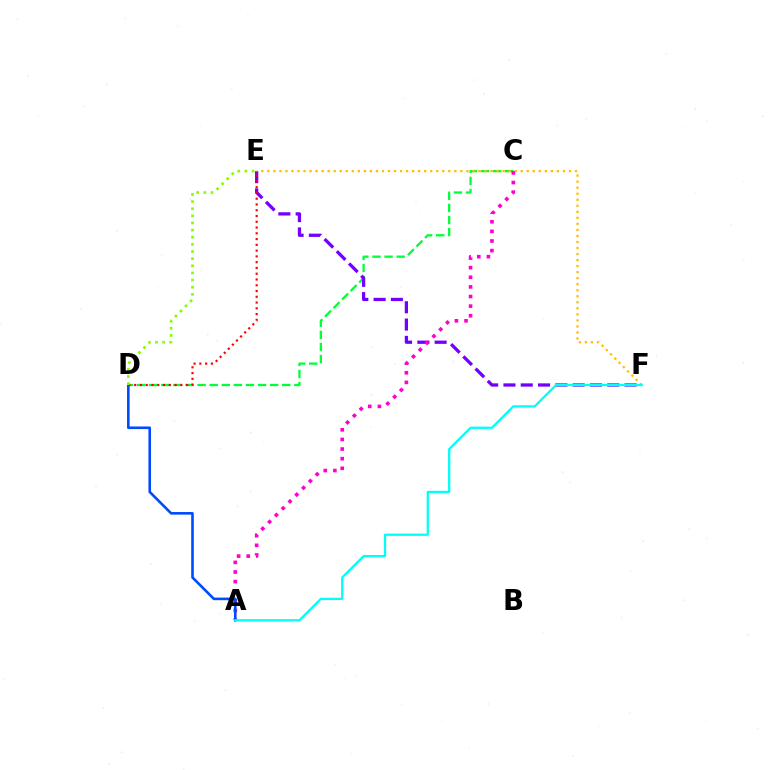{('C', 'D'): [{'color': '#00ff39', 'line_style': 'dashed', 'thickness': 1.64}], ('E', 'F'): [{'color': '#7200ff', 'line_style': 'dashed', 'thickness': 2.35}, {'color': '#ffbd00', 'line_style': 'dotted', 'thickness': 1.64}], ('A', 'C'): [{'color': '#ff00cf', 'line_style': 'dotted', 'thickness': 2.61}], ('A', 'D'): [{'color': '#004bff', 'line_style': 'solid', 'thickness': 1.88}], ('D', 'E'): [{'color': '#ff0000', 'line_style': 'dotted', 'thickness': 1.57}, {'color': '#84ff00', 'line_style': 'dotted', 'thickness': 1.94}], ('A', 'F'): [{'color': '#00fff6', 'line_style': 'solid', 'thickness': 1.64}]}